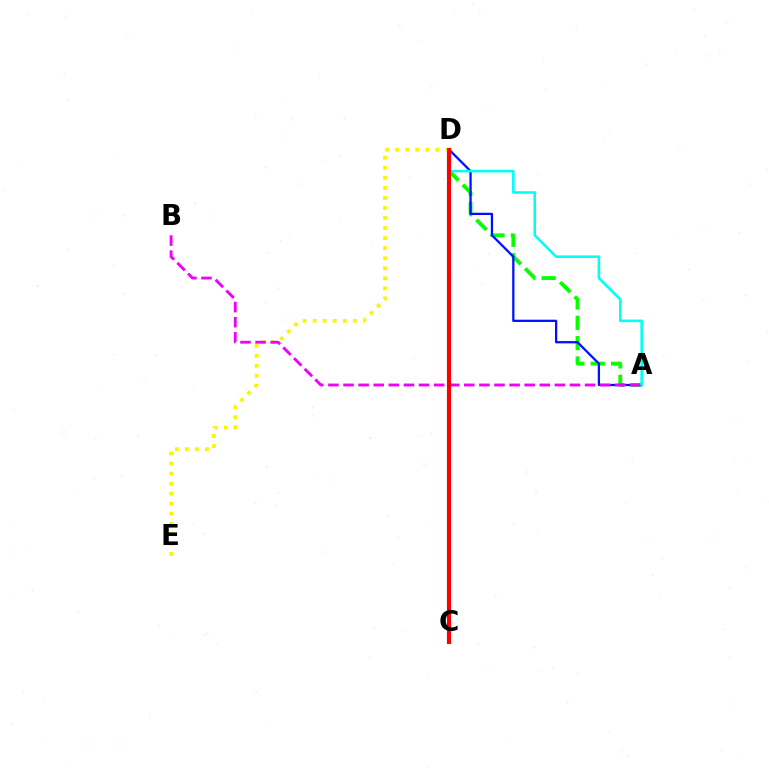{('A', 'D'): [{'color': '#08ff00', 'line_style': 'dashed', 'thickness': 2.76}, {'color': '#0010ff', 'line_style': 'solid', 'thickness': 1.63}, {'color': '#00fff6', 'line_style': 'solid', 'thickness': 1.86}], ('D', 'E'): [{'color': '#fcf500', 'line_style': 'dotted', 'thickness': 2.73}], ('A', 'B'): [{'color': '#ee00ff', 'line_style': 'dashed', 'thickness': 2.05}], ('C', 'D'): [{'color': '#ff0000', 'line_style': 'solid', 'thickness': 2.96}]}